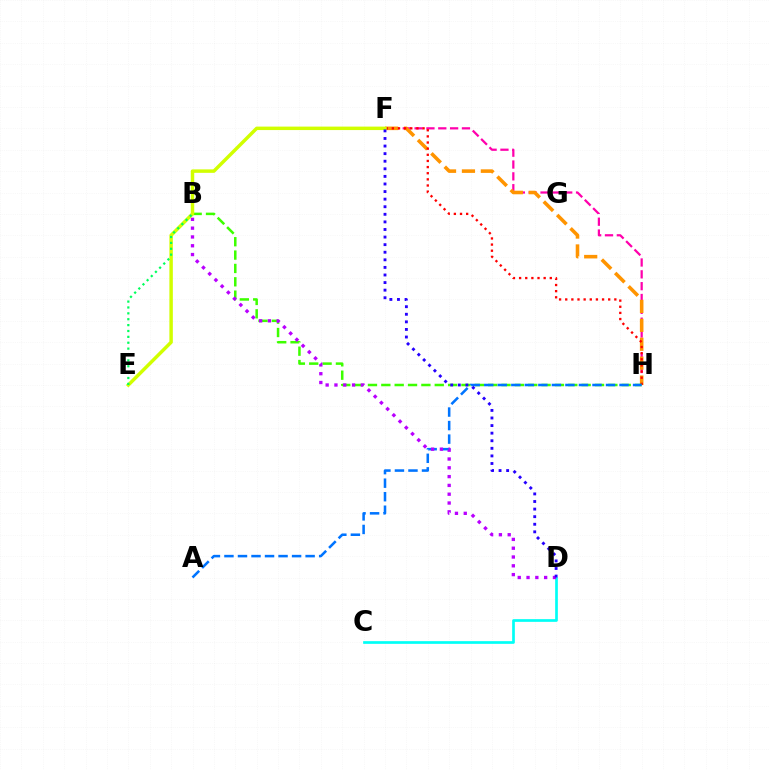{('F', 'H'): [{'color': '#ff00ac', 'line_style': 'dashed', 'thickness': 1.61}, {'color': '#ff9400', 'line_style': 'dashed', 'thickness': 2.57}, {'color': '#ff0000', 'line_style': 'dotted', 'thickness': 1.67}], ('B', 'H'): [{'color': '#3dff00', 'line_style': 'dashed', 'thickness': 1.81}], ('A', 'H'): [{'color': '#0074ff', 'line_style': 'dashed', 'thickness': 1.84}], ('C', 'D'): [{'color': '#00fff6', 'line_style': 'solid', 'thickness': 1.93}], ('E', 'F'): [{'color': '#d1ff00', 'line_style': 'solid', 'thickness': 2.49}], ('B', 'E'): [{'color': '#00ff5c', 'line_style': 'dotted', 'thickness': 1.6}], ('B', 'D'): [{'color': '#b900ff', 'line_style': 'dotted', 'thickness': 2.39}], ('D', 'F'): [{'color': '#2500ff', 'line_style': 'dotted', 'thickness': 2.06}]}